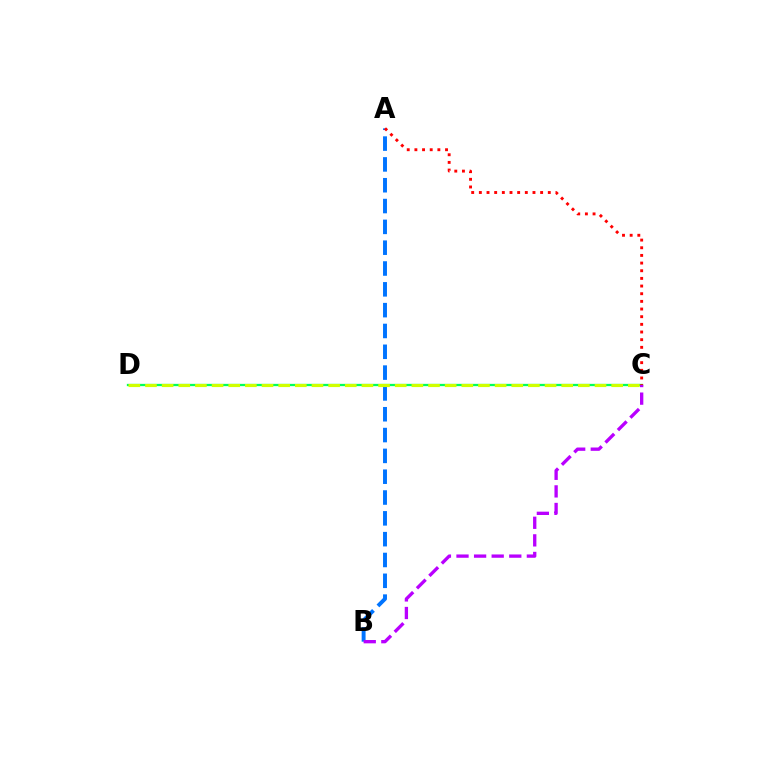{('A', 'B'): [{'color': '#0074ff', 'line_style': 'dashed', 'thickness': 2.83}], ('C', 'D'): [{'color': '#00ff5c', 'line_style': 'solid', 'thickness': 1.65}, {'color': '#d1ff00', 'line_style': 'dashed', 'thickness': 2.26}], ('A', 'C'): [{'color': '#ff0000', 'line_style': 'dotted', 'thickness': 2.08}], ('B', 'C'): [{'color': '#b900ff', 'line_style': 'dashed', 'thickness': 2.39}]}